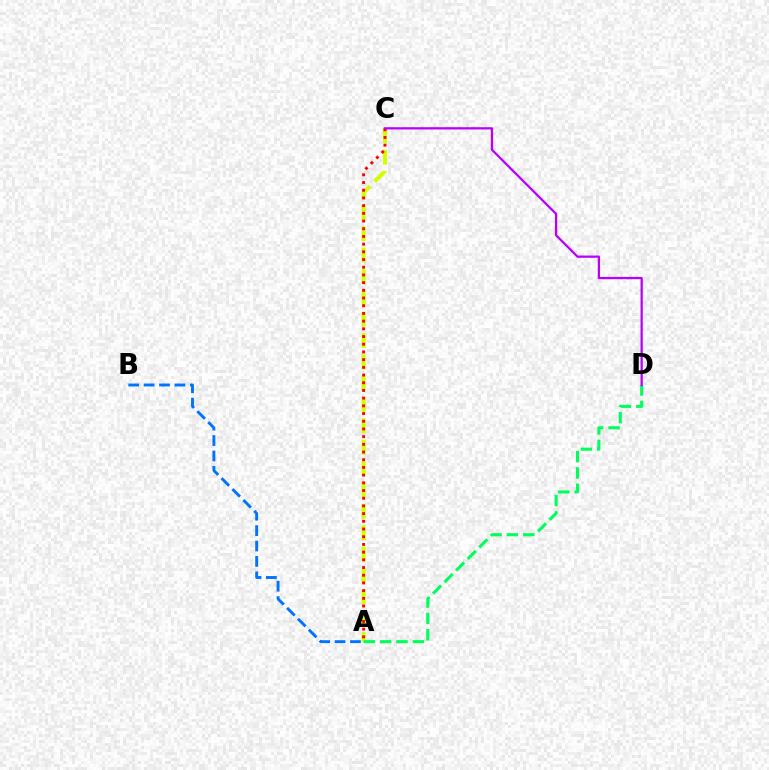{('A', 'C'): [{'color': '#d1ff00', 'line_style': 'dashed', 'thickness': 2.9}, {'color': '#ff0000', 'line_style': 'dotted', 'thickness': 2.09}], ('A', 'B'): [{'color': '#0074ff', 'line_style': 'dashed', 'thickness': 2.09}], ('A', 'D'): [{'color': '#00ff5c', 'line_style': 'dashed', 'thickness': 2.22}], ('C', 'D'): [{'color': '#b900ff', 'line_style': 'solid', 'thickness': 1.63}]}